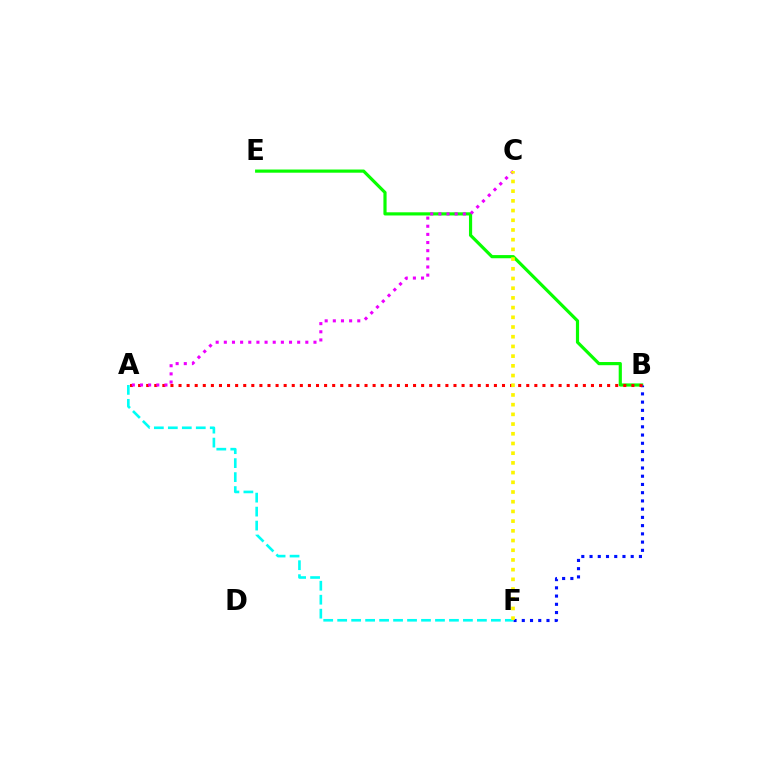{('B', 'E'): [{'color': '#08ff00', 'line_style': 'solid', 'thickness': 2.29}], ('B', 'F'): [{'color': '#0010ff', 'line_style': 'dotted', 'thickness': 2.24}], ('A', 'B'): [{'color': '#ff0000', 'line_style': 'dotted', 'thickness': 2.2}], ('A', 'F'): [{'color': '#00fff6', 'line_style': 'dashed', 'thickness': 1.9}], ('A', 'C'): [{'color': '#ee00ff', 'line_style': 'dotted', 'thickness': 2.21}], ('C', 'F'): [{'color': '#fcf500', 'line_style': 'dotted', 'thickness': 2.64}]}